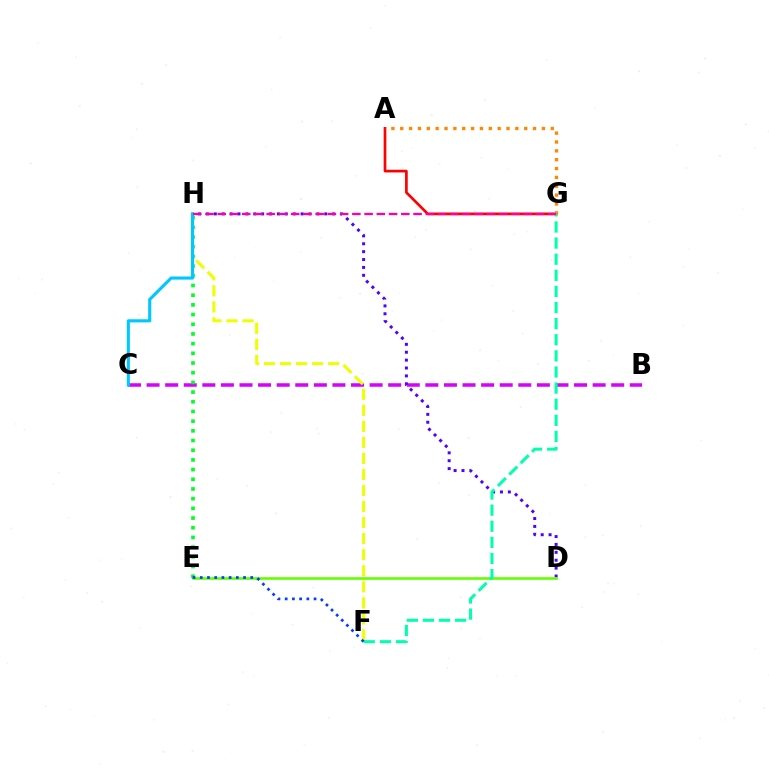{('B', 'C'): [{'color': '#d600ff', 'line_style': 'dashed', 'thickness': 2.52}], ('D', 'H'): [{'color': '#4f00ff', 'line_style': 'dotted', 'thickness': 2.14}], ('F', 'H'): [{'color': '#eeff00', 'line_style': 'dashed', 'thickness': 2.18}], ('D', 'E'): [{'color': '#66ff00', 'line_style': 'solid', 'thickness': 1.9}], ('A', 'G'): [{'color': '#ff0000', 'line_style': 'solid', 'thickness': 1.94}, {'color': '#ff8800', 'line_style': 'dotted', 'thickness': 2.41}], ('E', 'H'): [{'color': '#00ff27', 'line_style': 'dotted', 'thickness': 2.63}], ('C', 'H'): [{'color': '#00c7ff', 'line_style': 'solid', 'thickness': 2.24}], ('F', 'G'): [{'color': '#00ffaf', 'line_style': 'dashed', 'thickness': 2.19}], ('E', 'F'): [{'color': '#003fff', 'line_style': 'dotted', 'thickness': 1.96}], ('G', 'H'): [{'color': '#ff00a0', 'line_style': 'dashed', 'thickness': 1.66}]}